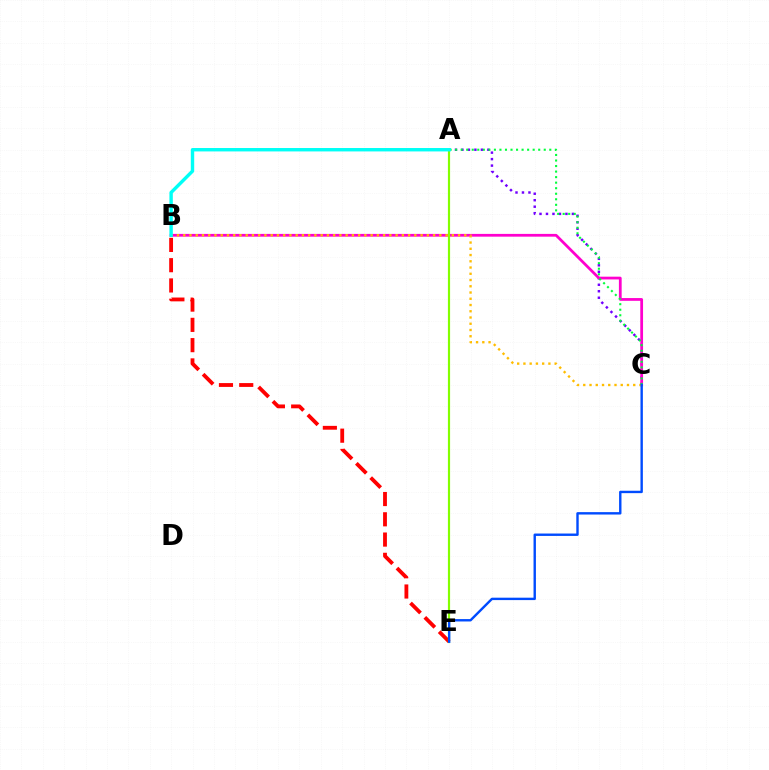{('A', 'C'): [{'color': '#7200ff', 'line_style': 'dotted', 'thickness': 1.76}, {'color': '#00ff39', 'line_style': 'dotted', 'thickness': 1.5}], ('B', 'E'): [{'color': '#ff0000', 'line_style': 'dashed', 'thickness': 2.75}], ('B', 'C'): [{'color': '#ff00cf', 'line_style': 'solid', 'thickness': 1.99}, {'color': '#ffbd00', 'line_style': 'dotted', 'thickness': 1.7}], ('A', 'E'): [{'color': '#84ff00', 'line_style': 'solid', 'thickness': 1.57}], ('A', 'B'): [{'color': '#00fff6', 'line_style': 'solid', 'thickness': 2.45}], ('C', 'E'): [{'color': '#004bff', 'line_style': 'solid', 'thickness': 1.73}]}